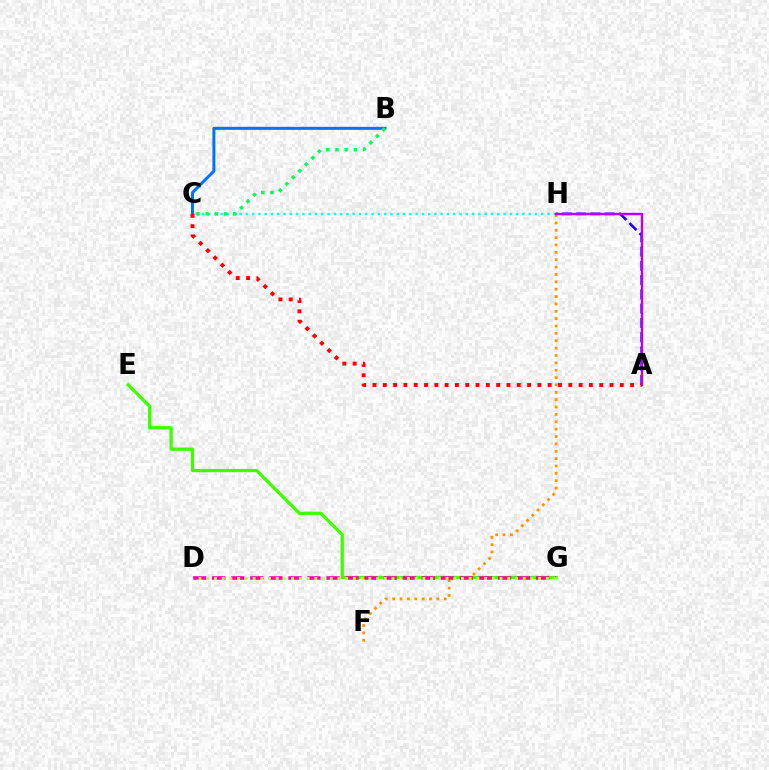{('B', 'C'): [{'color': '#0074ff', 'line_style': 'solid', 'thickness': 2.16}, {'color': '#00ff5c', 'line_style': 'dotted', 'thickness': 2.5}], ('A', 'H'): [{'color': '#2500ff', 'line_style': 'dashed', 'thickness': 1.94}, {'color': '#b900ff', 'line_style': 'solid', 'thickness': 1.74}], ('F', 'H'): [{'color': '#ff9400', 'line_style': 'dotted', 'thickness': 2.0}], ('E', 'G'): [{'color': '#3dff00', 'line_style': 'solid', 'thickness': 2.34}], ('C', 'H'): [{'color': '#00fff6', 'line_style': 'dotted', 'thickness': 1.71}], ('D', 'G'): [{'color': '#ff00ac', 'line_style': 'dashed', 'thickness': 2.59}, {'color': '#d1ff00', 'line_style': 'dotted', 'thickness': 2.1}], ('A', 'C'): [{'color': '#ff0000', 'line_style': 'dotted', 'thickness': 2.8}]}